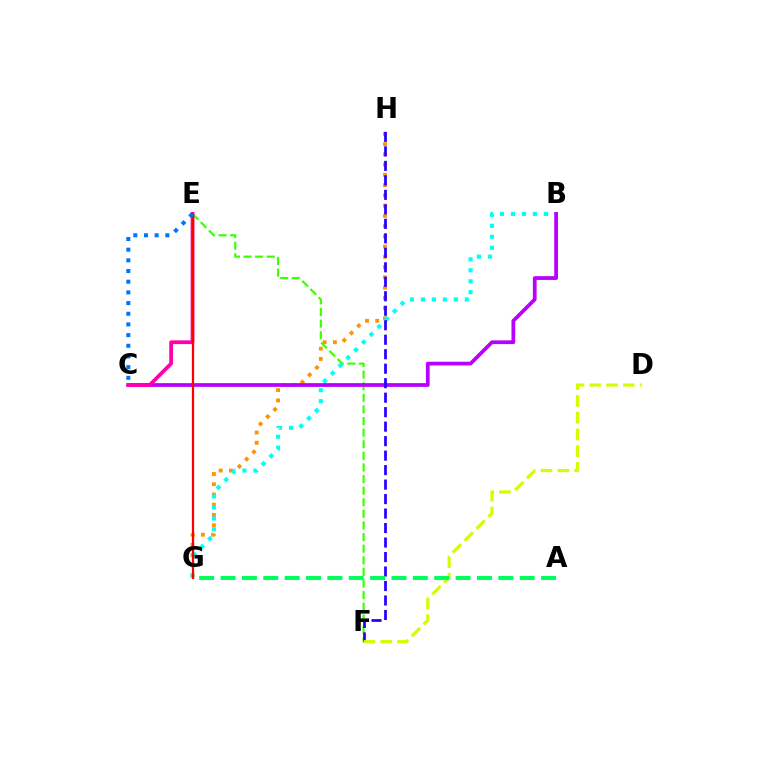{('E', 'F'): [{'color': '#3dff00', 'line_style': 'dashed', 'thickness': 1.58}], ('G', 'H'): [{'color': '#ff9400', 'line_style': 'dotted', 'thickness': 2.78}], ('B', 'G'): [{'color': '#00fff6', 'line_style': 'dotted', 'thickness': 2.98}], ('B', 'C'): [{'color': '#b900ff', 'line_style': 'solid', 'thickness': 2.69}], ('C', 'E'): [{'color': '#ff00ac', 'line_style': 'solid', 'thickness': 2.69}, {'color': '#0074ff', 'line_style': 'dotted', 'thickness': 2.9}], ('F', 'H'): [{'color': '#2500ff', 'line_style': 'dashed', 'thickness': 1.97}], ('E', 'G'): [{'color': '#ff0000', 'line_style': 'solid', 'thickness': 1.62}], ('D', 'F'): [{'color': '#d1ff00', 'line_style': 'dashed', 'thickness': 2.28}], ('A', 'G'): [{'color': '#00ff5c', 'line_style': 'dashed', 'thickness': 2.9}]}